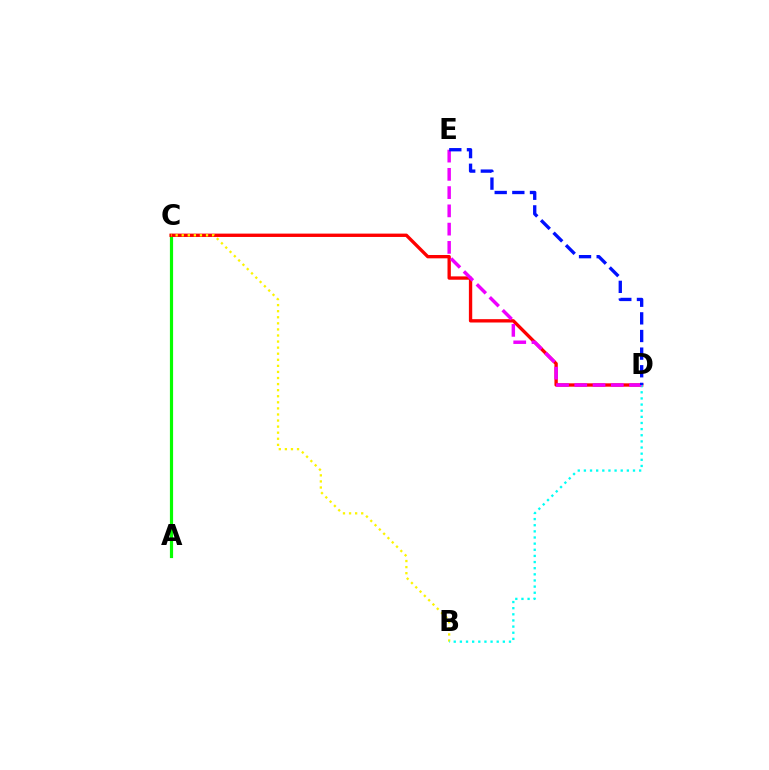{('A', 'C'): [{'color': '#08ff00', 'line_style': 'solid', 'thickness': 2.29}], ('C', 'D'): [{'color': '#ff0000', 'line_style': 'solid', 'thickness': 2.41}], ('B', 'C'): [{'color': '#fcf500', 'line_style': 'dotted', 'thickness': 1.65}], ('B', 'D'): [{'color': '#00fff6', 'line_style': 'dotted', 'thickness': 1.67}], ('D', 'E'): [{'color': '#ee00ff', 'line_style': 'dashed', 'thickness': 2.48}, {'color': '#0010ff', 'line_style': 'dashed', 'thickness': 2.4}]}